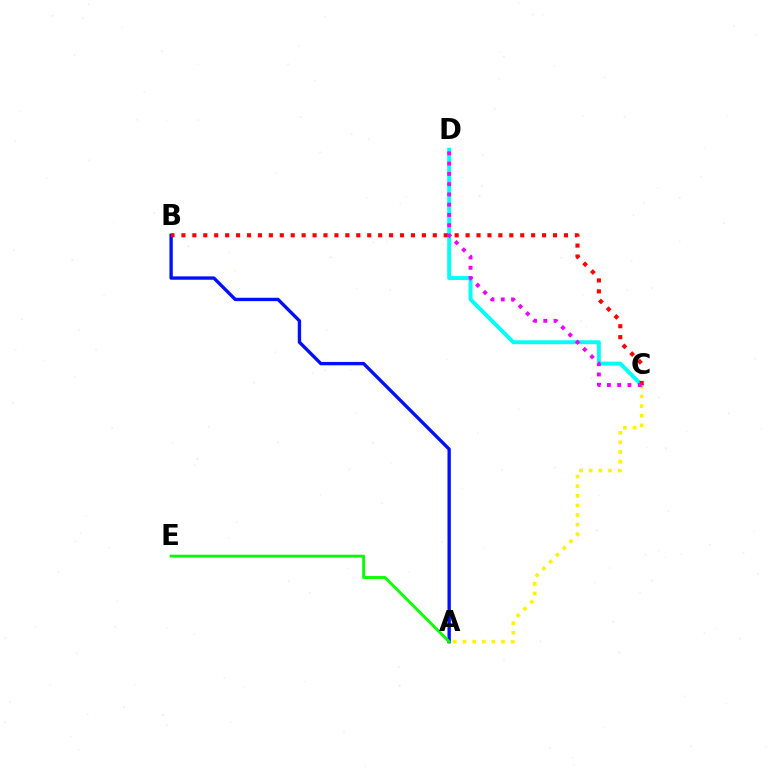{('A', 'C'): [{'color': '#fcf500', 'line_style': 'dotted', 'thickness': 2.61}], ('A', 'B'): [{'color': '#0010ff', 'line_style': 'solid', 'thickness': 2.42}], ('C', 'D'): [{'color': '#00fff6', 'line_style': 'solid', 'thickness': 2.83}, {'color': '#ee00ff', 'line_style': 'dotted', 'thickness': 2.79}], ('A', 'E'): [{'color': '#08ff00', 'line_style': 'solid', 'thickness': 2.06}], ('B', 'C'): [{'color': '#ff0000', 'line_style': 'dotted', 'thickness': 2.97}]}